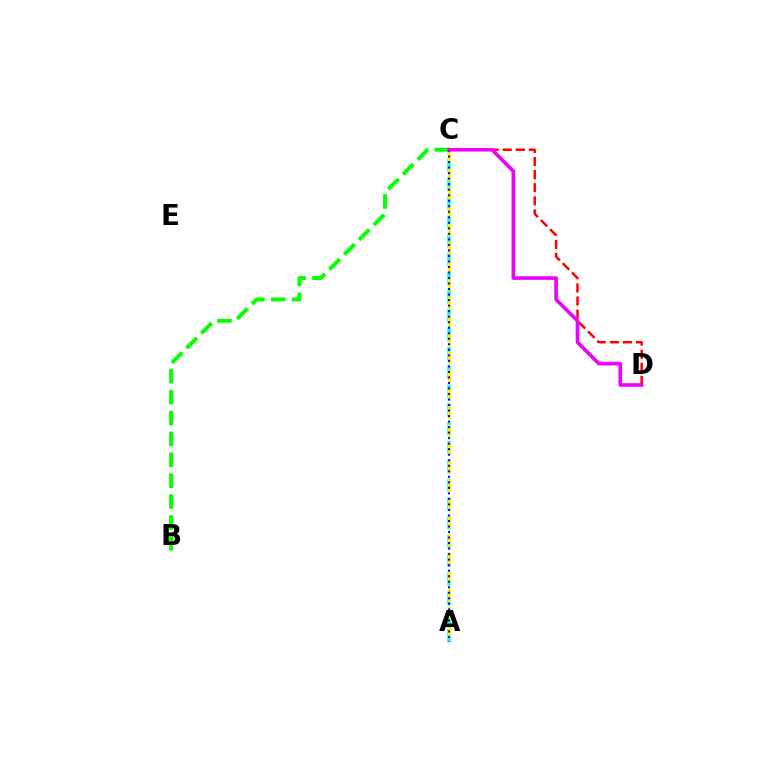{('B', 'C'): [{'color': '#08ff00', 'line_style': 'dashed', 'thickness': 2.84}], ('A', 'C'): [{'color': '#00fff6', 'line_style': 'dashed', 'thickness': 2.55}, {'color': '#fcf500', 'line_style': 'dashed', 'thickness': 2.48}, {'color': '#0010ff', 'line_style': 'dotted', 'thickness': 1.5}], ('C', 'D'): [{'color': '#ff0000', 'line_style': 'dashed', 'thickness': 1.78}, {'color': '#ee00ff', 'line_style': 'solid', 'thickness': 2.61}]}